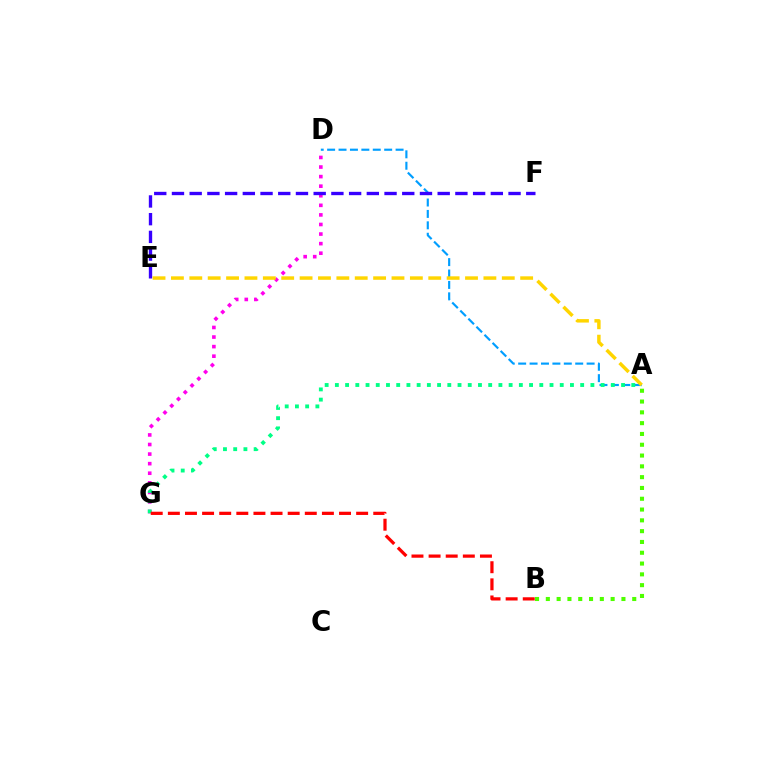{('A', 'D'): [{'color': '#009eff', 'line_style': 'dashed', 'thickness': 1.55}], ('D', 'G'): [{'color': '#ff00ed', 'line_style': 'dotted', 'thickness': 2.6}], ('A', 'G'): [{'color': '#00ff86', 'line_style': 'dotted', 'thickness': 2.78}], ('E', 'F'): [{'color': '#3700ff', 'line_style': 'dashed', 'thickness': 2.41}], ('A', 'E'): [{'color': '#ffd500', 'line_style': 'dashed', 'thickness': 2.5}], ('B', 'G'): [{'color': '#ff0000', 'line_style': 'dashed', 'thickness': 2.33}], ('A', 'B'): [{'color': '#4fff00', 'line_style': 'dotted', 'thickness': 2.93}]}